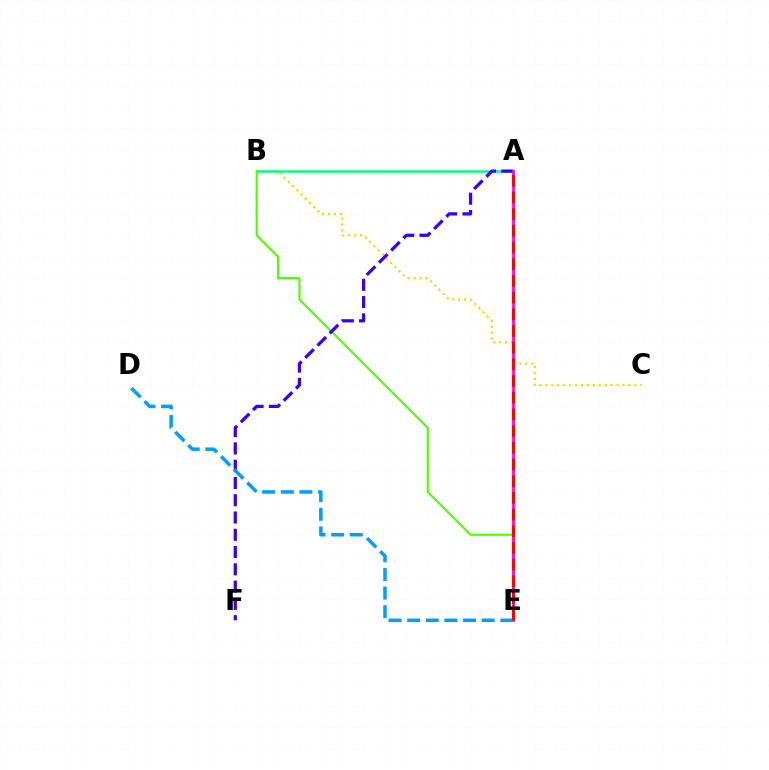{('B', 'C'): [{'color': '#ffd500', 'line_style': 'dotted', 'thickness': 1.61}], ('A', 'B'): [{'color': '#00ff86', 'line_style': 'solid', 'thickness': 1.8}], ('B', 'E'): [{'color': '#4fff00', 'line_style': 'solid', 'thickness': 1.56}], ('A', 'F'): [{'color': '#3700ff', 'line_style': 'dashed', 'thickness': 2.35}], ('A', 'E'): [{'color': '#ff00ed', 'line_style': 'solid', 'thickness': 1.98}, {'color': '#ff0000', 'line_style': 'dashed', 'thickness': 2.27}], ('D', 'E'): [{'color': '#009eff', 'line_style': 'dashed', 'thickness': 2.53}]}